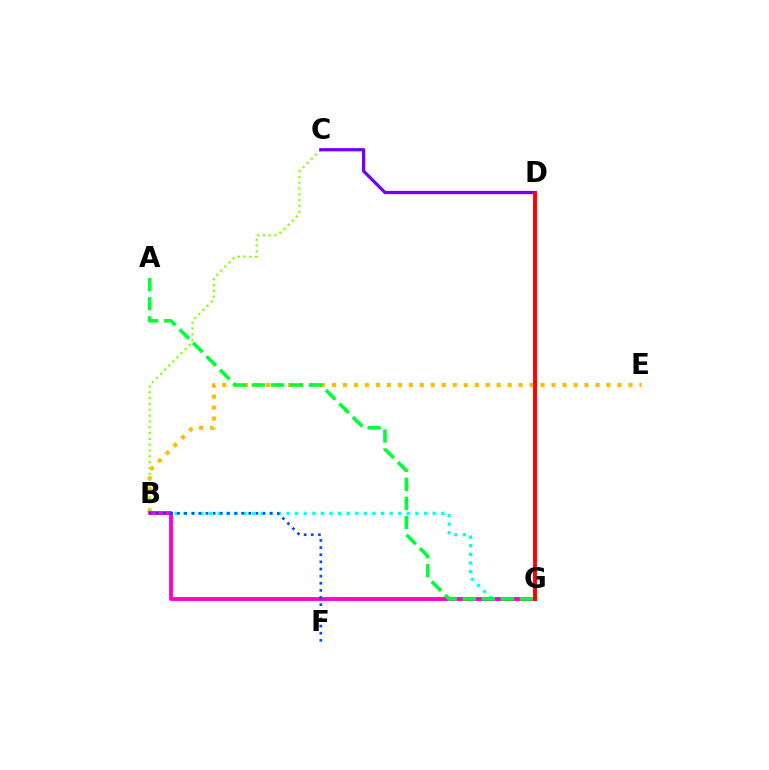{('B', 'E'): [{'color': '#ffbd00', 'line_style': 'dotted', 'thickness': 2.98}], ('B', 'C'): [{'color': '#84ff00', 'line_style': 'dotted', 'thickness': 1.58}], ('B', 'G'): [{'color': '#00fff6', 'line_style': 'dotted', 'thickness': 2.34}, {'color': '#ff00cf', 'line_style': 'solid', 'thickness': 2.76}], ('C', 'D'): [{'color': '#7200ff', 'line_style': 'solid', 'thickness': 2.33}], ('A', 'G'): [{'color': '#00ff39', 'line_style': 'dashed', 'thickness': 2.59}], ('B', 'F'): [{'color': '#004bff', 'line_style': 'dotted', 'thickness': 1.94}], ('D', 'G'): [{'color': '#ff0000', 'line_style': 'solid', 'thickness': 2.8}]}